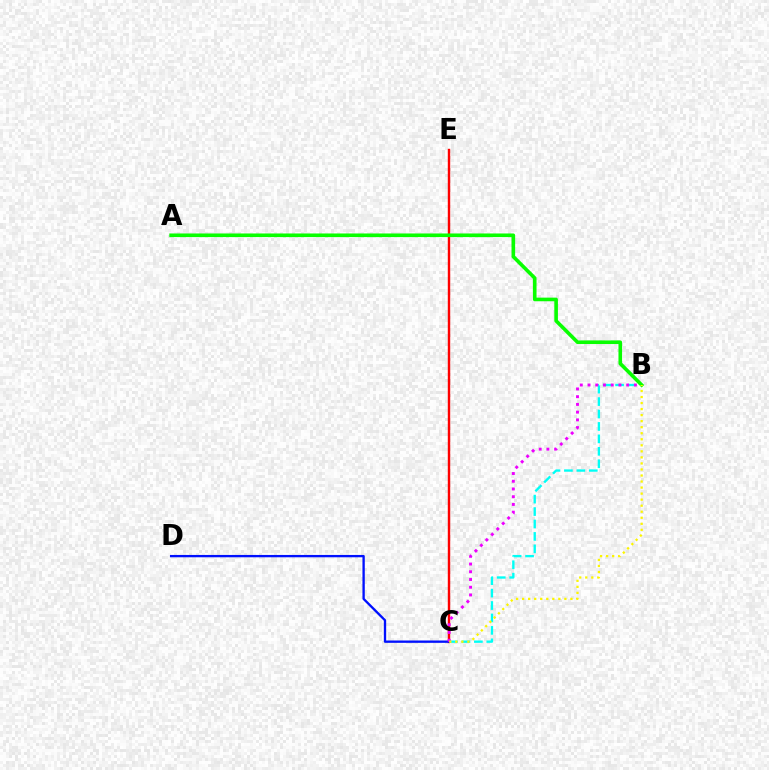{('C', 'E'): [{'color': '#ff0000', 'line_style': 'solid', 'thickness': 1.74}], ('B', 'C'): [{'color': '#00fff6', 'line_style': 'dashed', 'thickness': 1.69}, {'color': '#ee00ff', 'line_style': 'dotted', 'thickness': 2.1}, {'color': '#fcf500', 'line_style': 'dotted', 'thickness': 1.64}], ('A', 'B'): [{'color': '#08ff00', 'line_style': 'solid', 'thickness': 2.6}], ('C', 'D'): [{'color': '#0010ff', 'line_style': 'solid', 'thickness': 1.68}]}